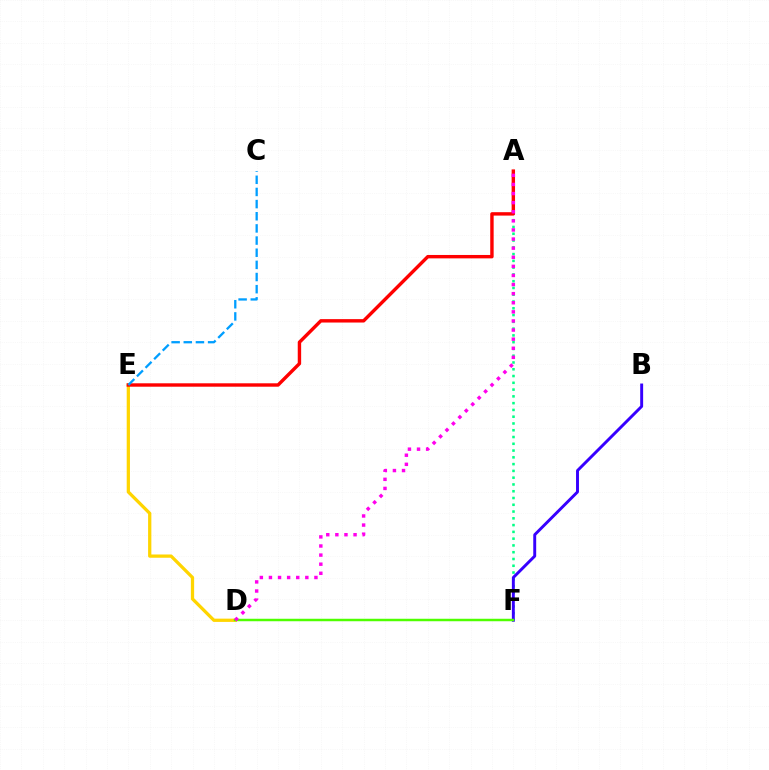{('A', 'F'): [{'color': '#00ff86', 'line_style': 'dotted', 'thickness': 1.84}], ('D', 'E'): [{'color': '#ffd500', 'line_style': 'solid', 'thickness': 2.35}], ('B', 'F'): [{'color': '#3700ff', 'line_style': 'solid', 'thickness': 2.11}], ('A', 'E'): [{'color': '#ff0000', 'line_style': 'solid', 'thickness': 2.45}], ('D', 'F'): [{'color': '#4fff00', 'line_style': 'solid', 'thickness': 1.78}], ('A', 'D'): [{'color': '#ff00ed', 'line_style': 'dotted', 'thickness': 2.47}], ('C', 'E'): [{'color': '#009eff', 'line_style': 'dashed', 'thickness': 1.65}]}